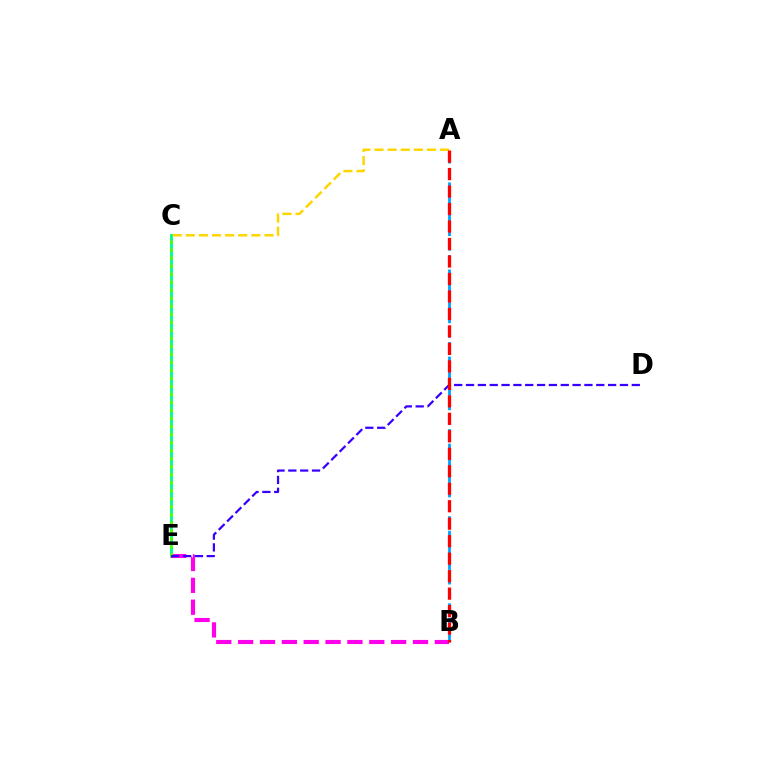{('C', 'E'): [{'color': '#00ff86', 'line_style': 'solid', 'thickness': 2.13}, {'color': '#4fff00', 'line_style': 'dotted', 'thickness': 2.18}], ('A', 'C'): [{'color': '#ffd500', 'line_style': 'dashed', 'thickness': 1.78}], ('B', 'E'): [{'color': '#ff00ed', 'line_style': 'dashed', 'thickness': 2.97}], ('D', 'E'): [{'color': '#3700ff', 'line_style': 'dashed', 'thickness': 1.61}], ('A', 'B'): [{'color': '#009eff', 'line_style': 'dashed', 'thickness': 1.97}, {'color': '#ff0000', 'line_style': 'dashed', 'thickness': 2.37}]}